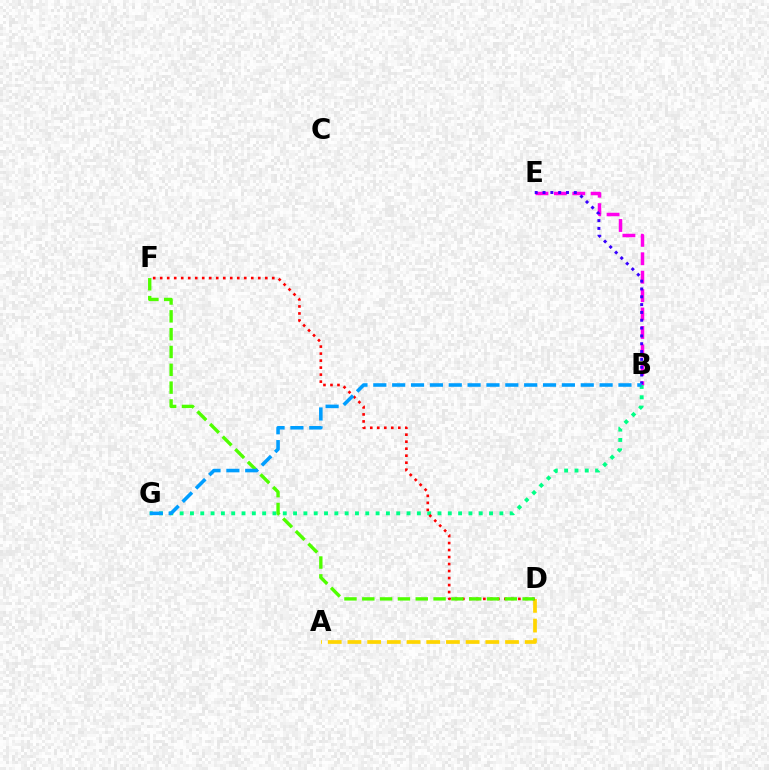{('B', 'E'): [{'color': '#ff00ed', 'line_style': 'dashed', 'thickness': 2.5}, {'color': '#3700ff', 'line_style': 'dotted', 'thickness': 2.13}], ('B', 'G'): [{'color': '#00ff86', 'line_style': 'dotted', 'thickness': 2.8}, {'color': '#009eff', 'line_style': 'dashed', 'thickness': 2.56}], ('A', 'D'): [{'color': '#ffd500', 'line_style': 'dashed', 'thickness': 2.68}], ('D', 'F'): [{'color': '#ff0000', 'line_style': 'dotted', 'thickness': 1.9}, {'color': '#4fff00', 'line_style': 'dashed', 'thickness': 2.42}]}